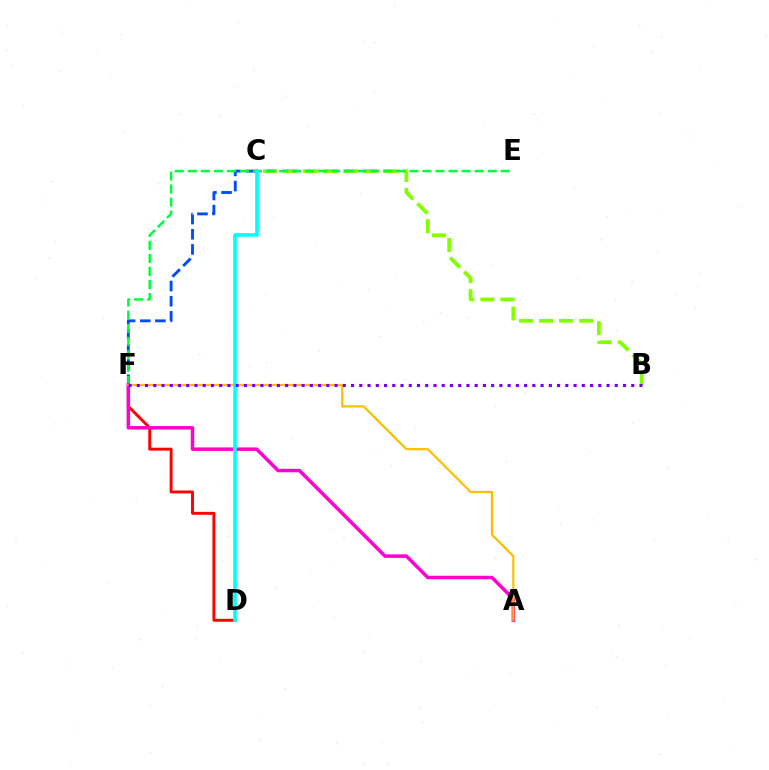{('B', 'C'): [{'color': '#84ff00', 'line_style': 'dashed', 'thickness': 2.72}], ('C', 'F'): [{'color': '#004bff', 'line_style': 'dashed', 'thickness': 2.06}], ('D', 'F'): [{'color': '#ff0000', 'line_style': 'solid', 'thickness': 2.1}], ('E', 'F'): [{'color': '#00ff39', 'line_style': 'dashed', 'thickness': 1.77}], ('A', 'F'): [{'color': '#ff00cf', 'line_style': 'solid', 'thickness': 2.5}, {'color': '#ffbd00', 'line_style': 'solid', 'thickness': 1.56}], ('C', 'D'): [{'color': '#00fff6', 'line_style': 'solid', 'thickness': 2.6}], ('B', 'F'): [{'color': '#7200ff', 'line_style': 'dotted', 'thickness': 2.24}]}